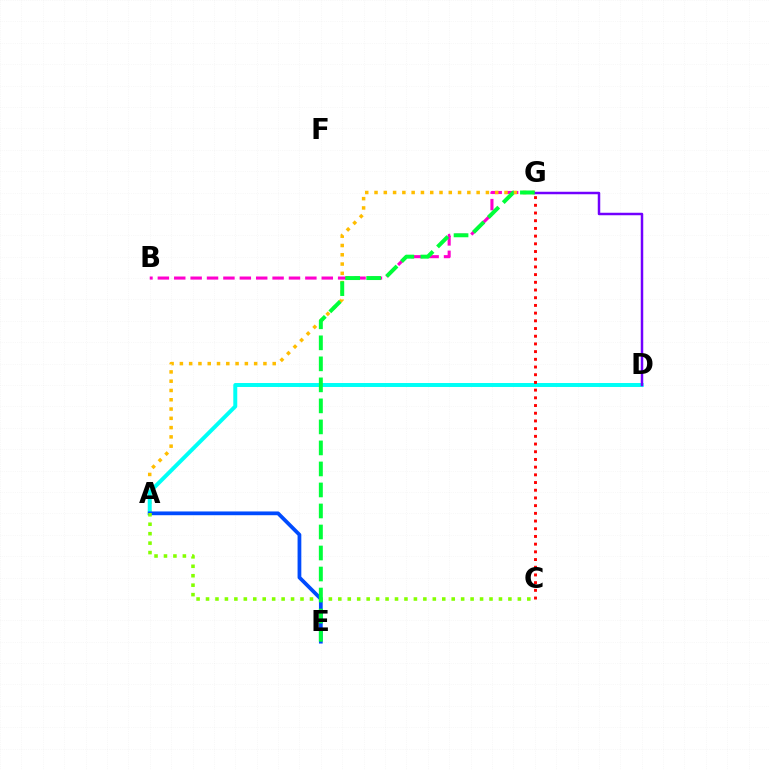{('B', 'G'): [{'color': '#ff00cf', 'line_style': 'dashed', 'thickness': 2.23}], ('A', 'G'): [{'color': '#ffbd00', 'line_style': 'dotted', 'thickness': 2.52}], ('A', 'D'): [{'color': '#00fff6', 'line_style': 'solid', 'thickness': 2.85}], ('A', 'E'): [{'color': '#004bff', 'line_style': 'solid', 'thickness': 2.71}], ('C', 'G'): [{'color': '#ff0000', 'line_style': 'dotted', 'thickness': 2.09}], ('D', 'G'): [{'color': '#7200ff', 'line_style': 'solid', 'thickness': 1.79}], ('A', 'C'): [{'color': '#84ff00', 'line_style': 'dotted', 'thickness': 2.57}], ('E', 'G'): [{'color': '#00ff39', 'line_style': 'dashed', 'thickness': 2.86}]}